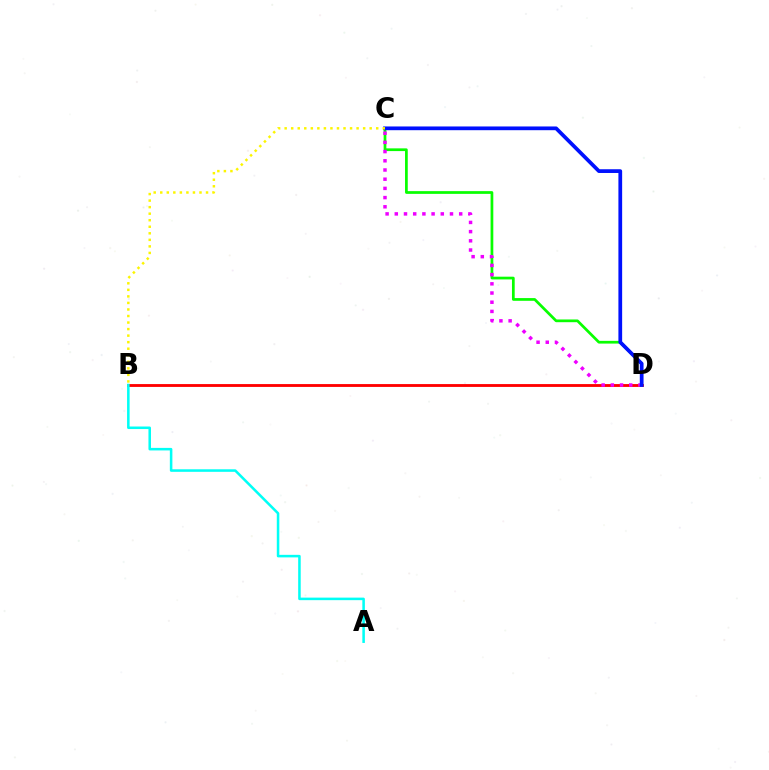{('B', 'D'): [{'color': '#ff0000', 'line_style': 'solid', 'thickness': 2.05}], ('C', 'D'): [{'color': '#08ff00', 'line_style': 'solid', 'thickness': 1.96}, {'color': '#ee00ff', 'line_style': 'dotted', 'thickness': 2.5}, {'color': '#0010ff', 'line_style': 'solid', 'thickness': 2.69}], ('A', 'B'): [{'color': '#00fff6', 'line_style': 'solid', 'thickness': 1.83}], ('B', 'C'): [{'color': '#fcf500', 'line_style': 'dotted', 'thickness': 1.78}]}